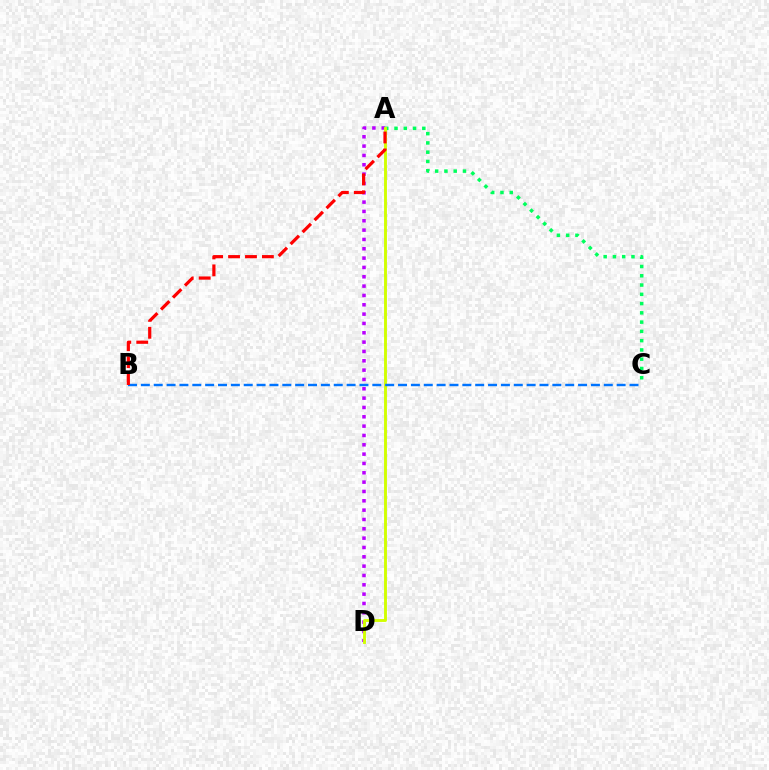{('A', 'D'): [{'color': '#b900ff', 'line_style': 'dotted', 'thickness': 2.54}, {'color': '#d1ff00', 'line_style': 'solid', 'thickness': 2.08}], ('A', 'C'): [{'color': '#00ff5c', 'line_style': 'dotted', 'thickness': 2.52}], ('B', 'C'): [{'color': '#0074ff', 'line_style': 'dashed', 'thickness': 1.75}], ('A', 'B'): [{'color': '#ff0000', 'line_style': 'dashed', 'thickness': 2.3}]}